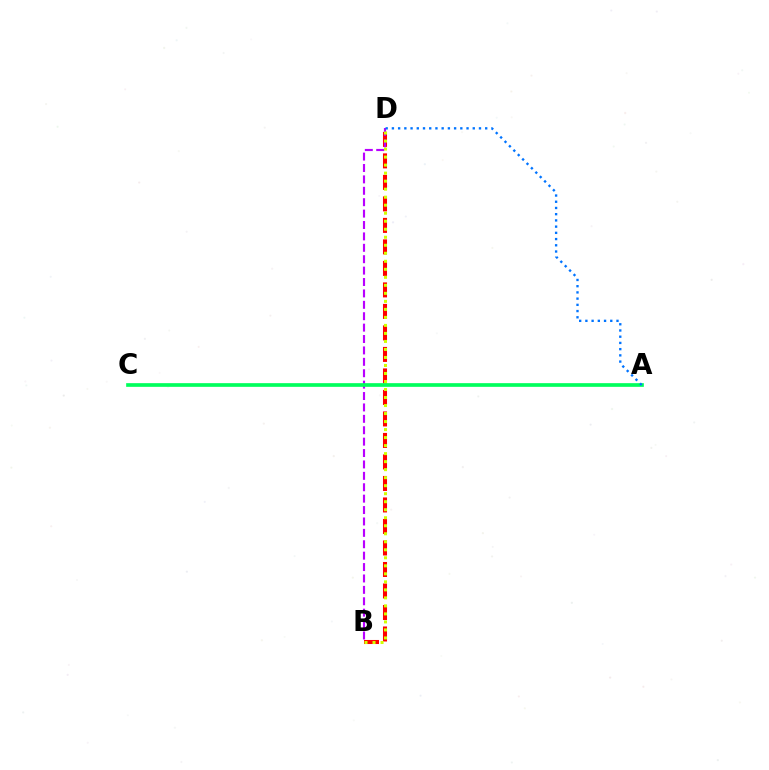{('B', 'D'): [{'color': '#ff0000', 'line_style': 'dashed', 'thickness': 2.92}, {'color': '#b900ff', 'line_style': 'dashed', 'thickness': 1.55}, {'color': '#d1ff00', 'line_style': 'dotted', 'thickness': 2.18}], ('A', 'C'): [{'color': '#00ff5c', 'line_style': 'solid', 'thickness': 2.65}], ('A', 'D'): [{'color': '#0074ff', 'line_style': 'dotted', 'thickness': 1.69}]}